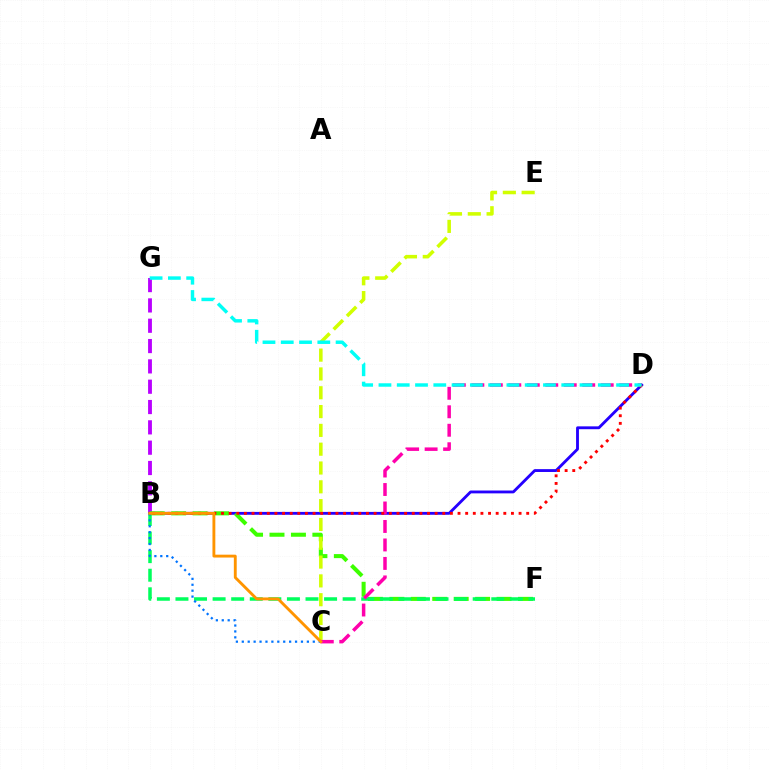{('B', 'G'): [{'color': '#b900ff', 'line_style': 'dashed', 'thickness': 2.76}], ('B', 'D'): [{'color': '#2500ff', 'line_style': 'solid', 'thickness': 2.05}, {'color': '#ff0000', 'line_style': 'dotted', 'thickness': 2.07}], ('B', 'F'): [{'color': '#3dff00', 'line_style': 'dashed', 'thickness': 2.91}, {'color': '#00ff5c', 'line_style': 'dashed', 'thickness': 2.52}], ('C', 'E'): [{'color': '#d1ff00', 'line_style': 'dashed', 'thickness': 2.56}], ('B', 'C'): [{'color': '#0074ff', 'line_style': 'dotted', 'thickness': 1.61}, {'color': '#ff9400', 'line_style': 'solid', 'thickness': 2.06}], ('C', 'D'): [{'color': '#ff00ac', 'line_style': 'dashed', 'thickness': 2.51}], ('D', 'G'): [{'color': '#00fff6', 'line_style': 'dashed', 'thickness': 2.48}]}